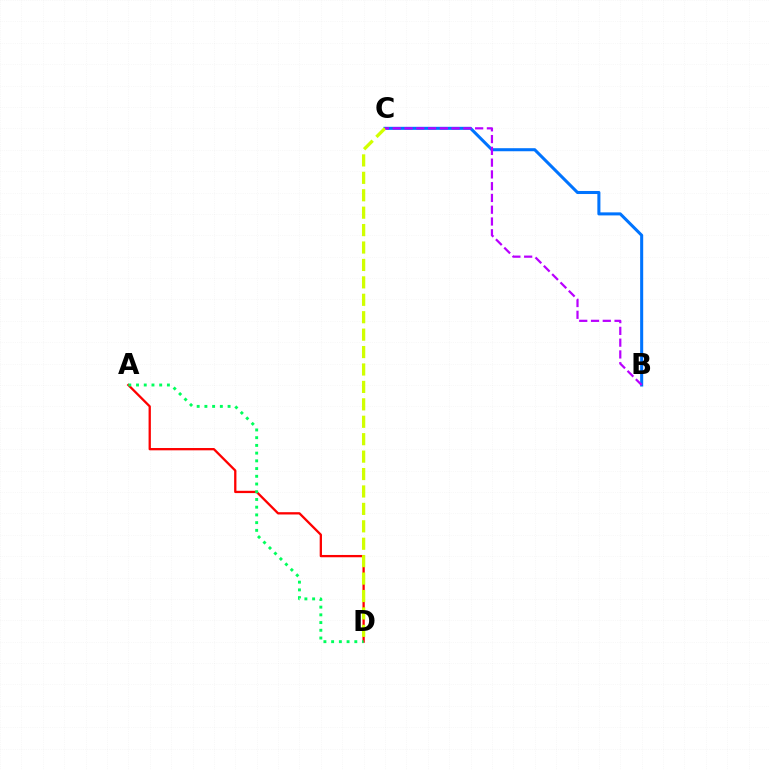{('B', 'C'): [{'color': '#0074ff', 'line_style': 'solid', 'thickness': 2.2}, {'color': '#b900ff', 'line_style': 'dashed', 'thickness': 1.6}], ('A', 'D'): [{'color': '#ff0000', 'line_style': 'solid', 'thickness': 1.65}, {'color': '#00ff5c', 'line_style': 'dotted', 'thickness': 2.1}], ('C', 'D'): [{'color': '#d1ff00', 'line_style': 'dashed', 'thickness': 2.37}]}